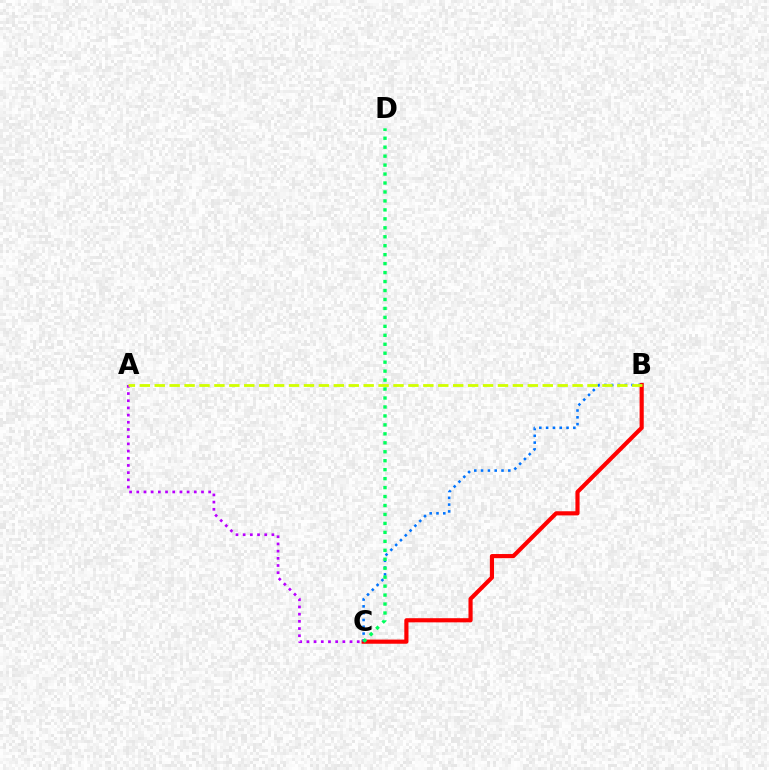{('A', 'C'): [{'color': '#b900ff', 'line_style': 'dotted', 'thickness': 1.95}], ('B', 'C'): [{'color': '#ff0000', 'line_style': 'solid', 'thickness': 2.99}, {'color': '#0074ff', 'line_style': 'dotted', 'thickness': 1.85}], ('C', 'D'): [{'color': '#00ff5c', 'line_style': 'dotted', 'thickness': 2.43}], ('A', 'B'): [{'color': '#d1ff00', 'line_style': 'dashed', 'thickness': 2.03}]}